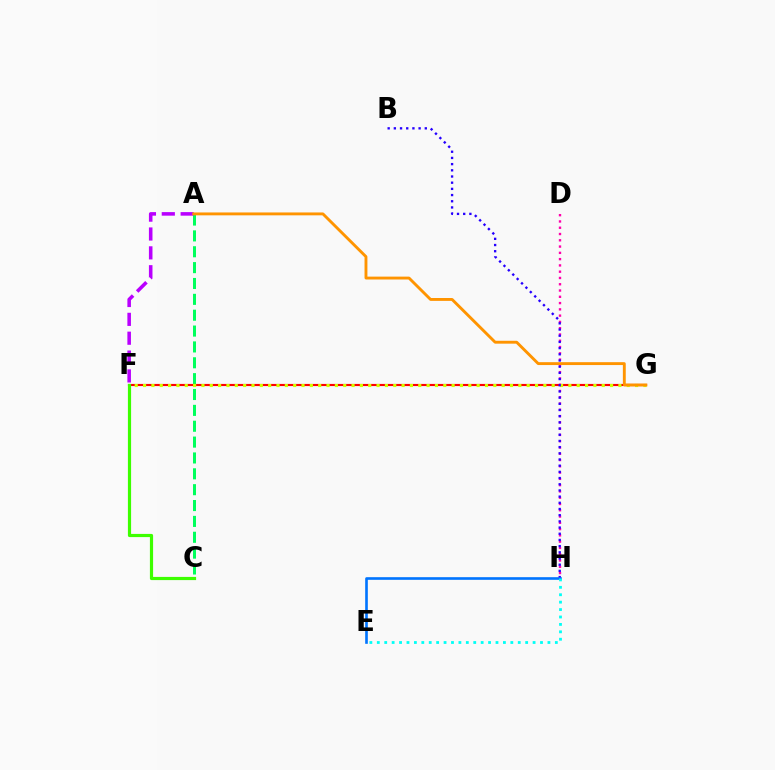{('E', 'H'): [{'color': '#0074ff', 'line_style': 'solid', 'thickness': 1.9}, {'color': '#00fff6', 'line_style': 'dotted', 'thickness': 2.02}], ('A', 'C'): [{'color': '#00ff5c', 'line_style': 'dashed', 'thickness': 2.15}], ('F', 'G'): [{'color': '#ff0000', 'line_style': 'solid', 'thickness': 1.54}, {'color': '#d1ff00', 'line_style': 'dotted', 'thickness': 2.27}], ('D', 'H'): [{'color': '#ff00ac', 'line_style': 'dotted', 'thickness': 1.71}], ('C', 'F'): [{'color': '#3dff00', 'line_style': 'solid', 'thickness': 2.3}], ('B', 'H'): [{'color': '#2500ff', 'line_style': 'dotted', 'thickness': 1.68}], ('A', 'F'): [{'color': '#b900ff', 'line_style': 'dashed', 'thickness': 2.56}], ('A', 'G'): [{'color': '#ff9400', 'line_style': 'solid', 'thickness': 2.07}]}